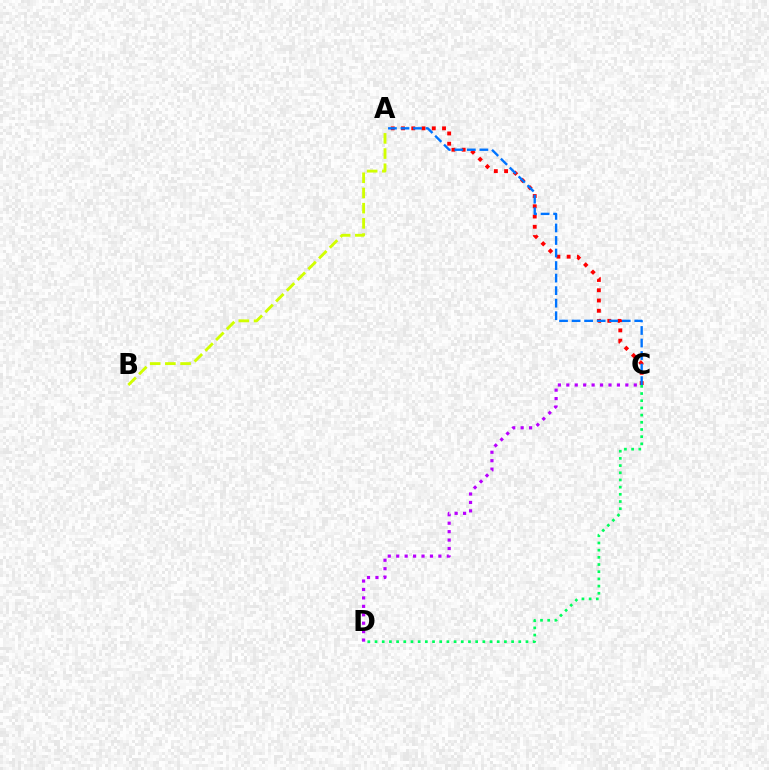{('A', 'C'): [{'color': '#ff0000', 'line_style': 'dotted', 'thickness': 2.79}, {'color': '#0074ff', 'line_style': 'dashed', 'thickness': 1.7}], ('C', 'D'): [{'color': '#b900ff', 'line_style': 'dotted', 'thickness': 2.29}, {'color': '#00ff5c', 'line_style': 'dotted', 'thickness': 1.95}], ('A', 'B'): [{'color': '#d1ff00', 'line_style': 'dashed', 'thickness': 2.06}]}